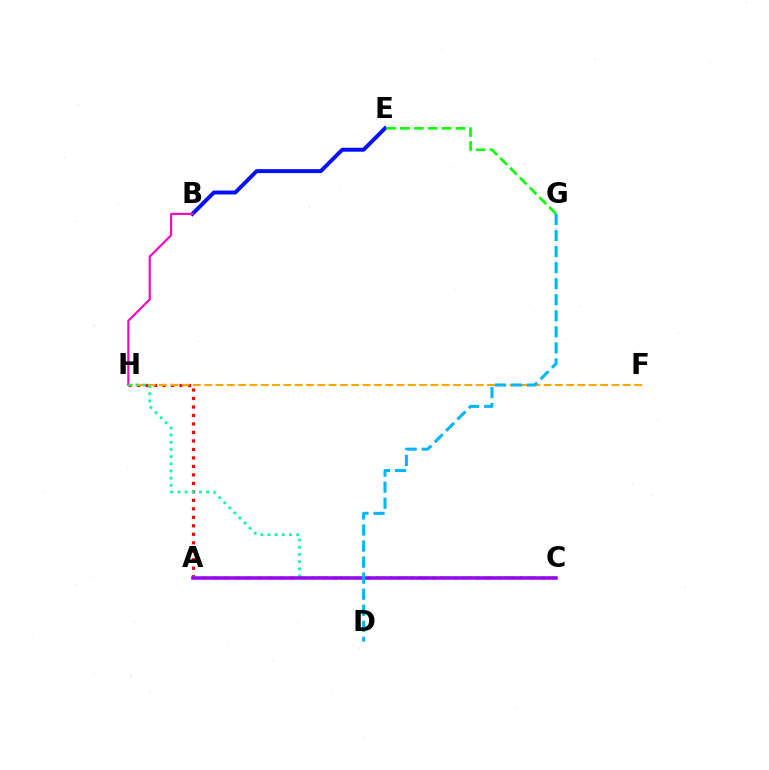{('A', 'H'): [{'color': '#ff0000', 'line_style': 'dotted', 'thickness': 2.31}], ('F', 'H'): [{'color': '#ffa500', 'line_style': 'dashed', 'thickness': 1.54}], ('A', 'C'): [{'color': '#b3ff00', 'line_style': 'dotted', 'thickness': 2.97}, {'color': '#9b00ff', 'line_style': 'solid', 'thickness': 2.53}], ('B', 'E'): [{'color': '#0010ff', 'line_style': 'solid', 'thickness': 2.84}], ('B', 'H'): [{'color': '#ff00bd', 'line_style': 'solid', 'thickness': 1.52}], ('E', 'G'): [{'color': '#08ff00', 'line_style': 'dashed', 'thickness': 1.89}], ('C', 'H'): [{'color': '#00ff9d', 'line_style': 'dotted', 'thickness': 1.95}], ('D', 'G'): [{'color': '#00b5ff', 'line_style': 'dashed', 'thickness': 2.18}]}